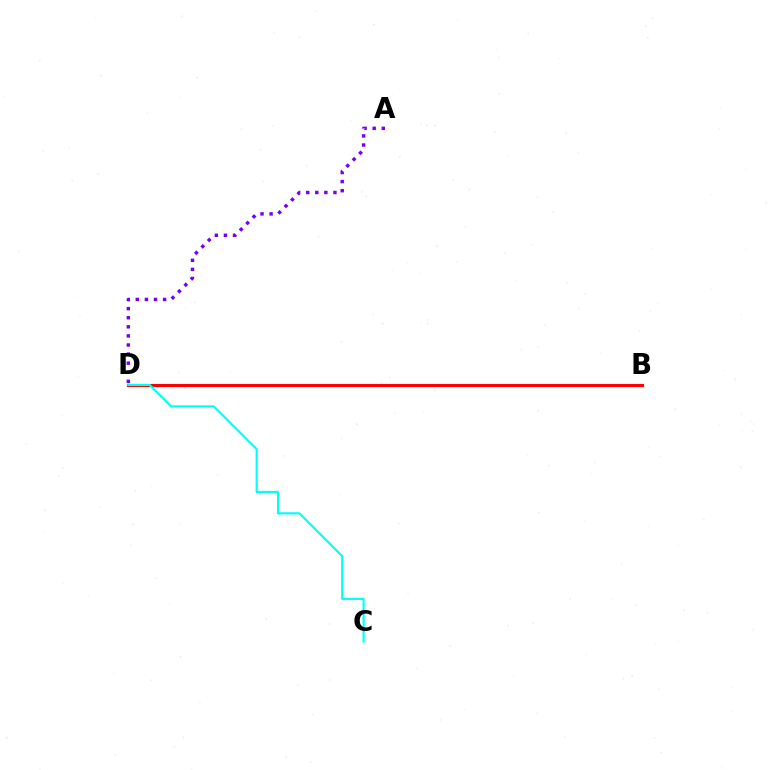{('B', 'D'): [{'color': '#84ff00', 'line_style': 'solid', 'thickness': 2.11}, {'color': '#ff0000', 'line_style': 'solid', 'thickness': 2.23}], ('A', 'D'): [{'color': '#7200ff', 'line_style': 'dotted', 'thickness': 2.47}], ('C', 'D'): [{'color': '#00fff6', 'line_style': 'solid', 'thickness': 1.55}]}